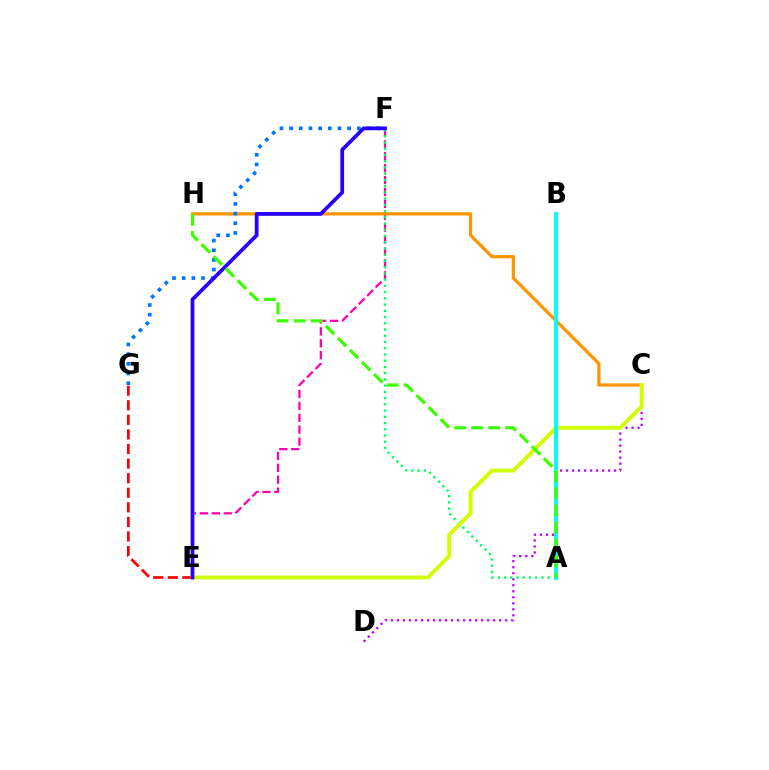{('E', 'F'): [{'color': '#ff00ac', 'line_style': 'dashed', 'thickness': 1.62}, {'color': '#2500ff', 'line_style': 'solid', 'thickness': 2.7}], ('C', 'H'): [{'color': '#ff9400', 'line_style': 'solid', 'thickness': 2.32}], ('E', 'G'): [{'color': '#ff0000', 'line_style': 'dashed', 'thickness': 1.98}], ('C', 'D'): [{'color': '#b900ff', 'line_style': 'dotted', 'thickness': 1.63}], ('A', 'F'): [{'color': '#00ff5c', 'line_style': 'dotted', 'thickness': 1.69}], ('C', 'E'): [{'color': '#d1ff00', 'line_style': 'solid', 'thickness': 2.82}], ('F', 'G'): [{'color': '#0074ff', 'line_style': 'dotted', 'thickness': 2.63}], ('A', 'B'): [{'color': '#00fff6', 'line_style': 'solid', 'thickness': 2.79}], ('A', 'H'): [{'color': '#3dff00', 'line_style': 'dashed', 'thickness': 2.32}]}